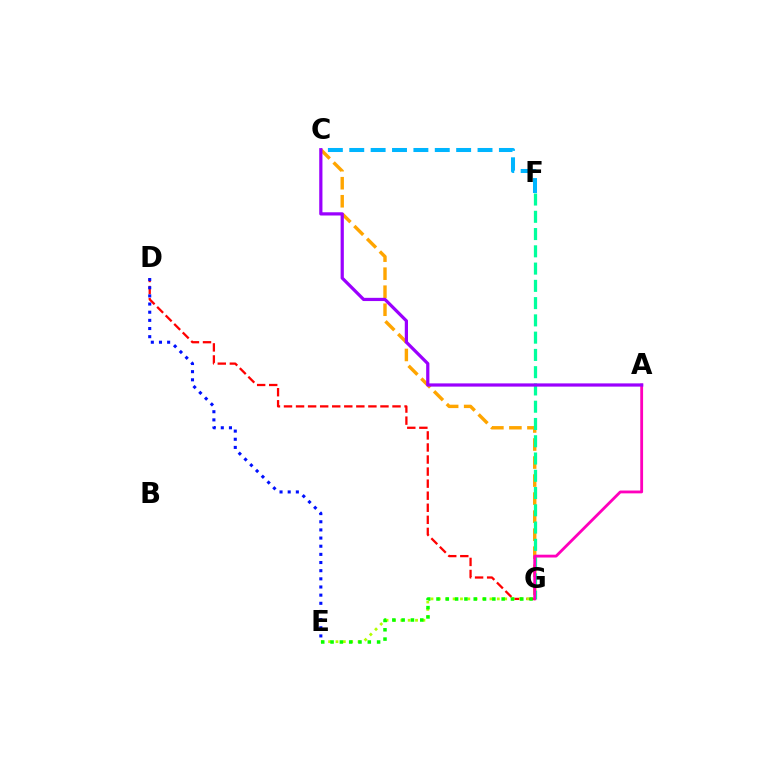{('D', 'G'): [{'color': '#ff0000', 'line_style': 'dashed', 'thickness': 1.64}], ('C', 'G'): [{'color': '#ffa500', 'line_style': 'dashed', 'thickness': 2.45}], ('F', 'G'): [{'color': '#00ff9d', 'line_style': 'dashed', 'thickness': 2.35}], ('E', 'G'): [{'color': '#b3ff00', 'line_style': 'dotted', 'thickness': 2.0}, {'color': '#08ff00', 'line_style': 'dotted', 'thickness': 2.53}], ('C', 'F'): [{'color': '#00b5ff', 'line_style': 'dashed', 'thickness': 2.9}], ('D', 'E'): [{'color': '#0010ff', 'line_style': 'dotted', 'thickness': 2.22}], ('A', 'G'): [{'color': '#ff00bd', 'line_style': 'solid', 'thickness': 2.03}], ('A', 'C'): [{'color': '#9b00ff', 'line_style': 'solid', 'thickness': 2.32}]}